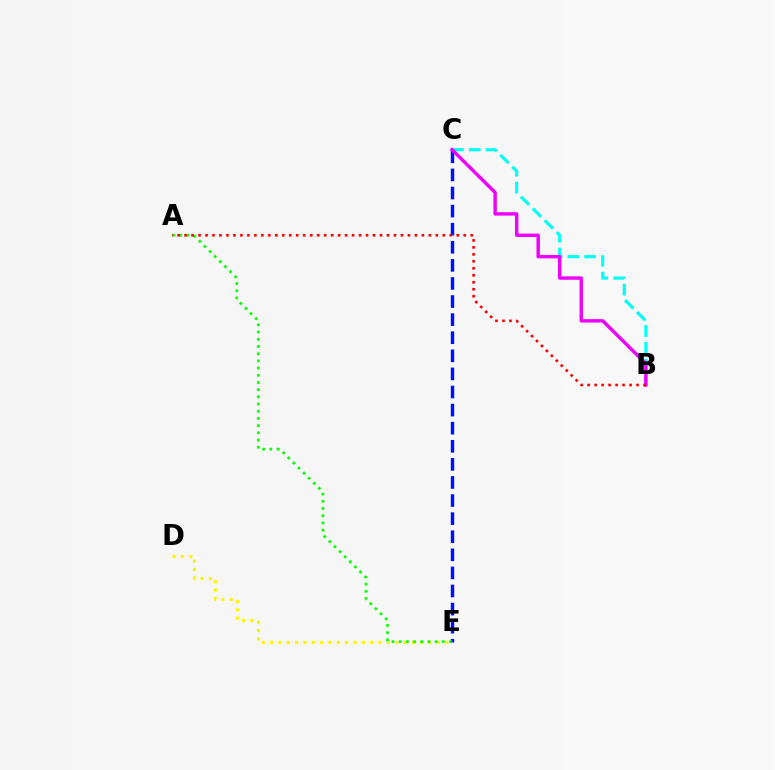{('D', 'E'): [{'color': '#fcf500', 'line_style': 'dotted', 'thickness': 2.27}], ('B', 'C'): [{'color': '#00fff6', 'line_style': 'dashed', 'thickness': 2.28}, {'color': '#ee00ff', 'line_style': 'solid', 'thickness': 2.46}], ('C', 'E'): [{'color': '#0010ff', 'line_style': 'dashed', 'thickness': 2.46}], ('A', 'E'): [{'color': '#08ff00', 'line_style': 'dotted', 'thickness': 1.95}], ('A', 'B'): [{'color': '#ff0000', 'line_style': 'dotted', 'thickness': 1.9}]}